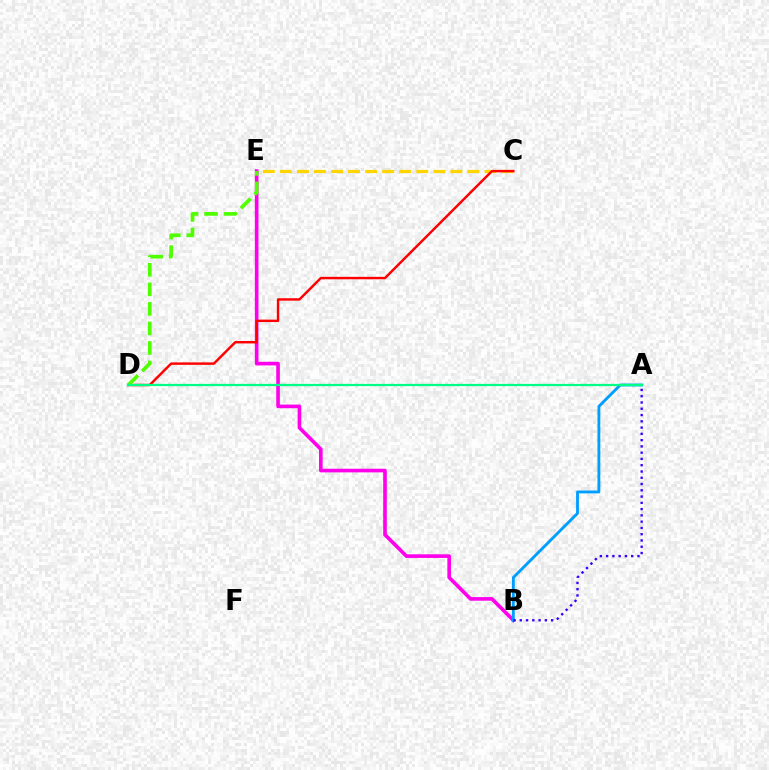{('B', 'E'): [{'color': '#ff00ed', 'line_style': 'solid', 'thickness': 2.62}], ('C', 'E'): [{'color': '#ffd500', 'line_style': 'dashed', 'thickness': 2.32}], ('C', 'D'): [{'color': '#ff0000', 'line_style': 'solid', 'thickness': 1.75}], ('A', 'B'): [{'color': '#009eff', 'line_style': 'solid', 'thickness': 2.05}, {'color': '#3700ff', 'line_style': 'dotted', 'thickness': 1.7}], ('D', 'E'): [{'color': '#4fff00', 'line_style': 'dashed', 'thickness': 2.65}], ('A', 'D'): [{'color': '#00ff86', 'line_style': 'solid', 'thickness': 1.62}]}